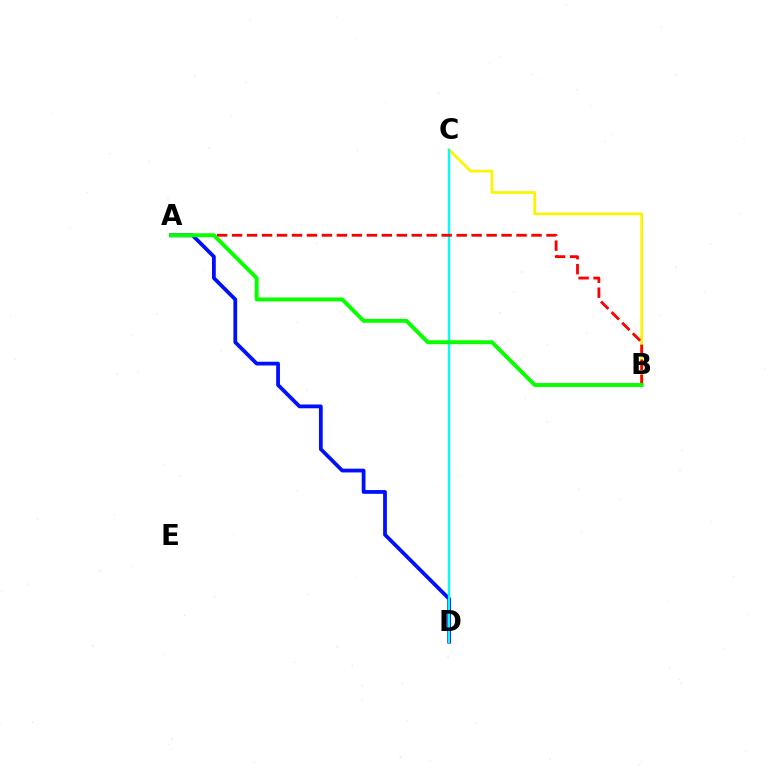{('A', 'D'): [{'color': '#0010ff', 'line_style': 'solid', 'thickness': 2.71}], ('C', 'D'): [{'color': '#ee00ff', 'line_style': 'solid', 'thickness': 1.54}, {'color': '#00fff6', 'line_style': 'solid', 'thickness': 1.63}], ('B', 'C'): [{'color': '#fcf500', 'line_style': 'solid', 'thickness': 1.98}], ('A', 'B'): [{'color': '#ff0000', 'line_style': 'dashed', 'thickness': 2.03}, {'color': '#08ff00', 'line_style': 'solid', 'thickness': 2.83}]}